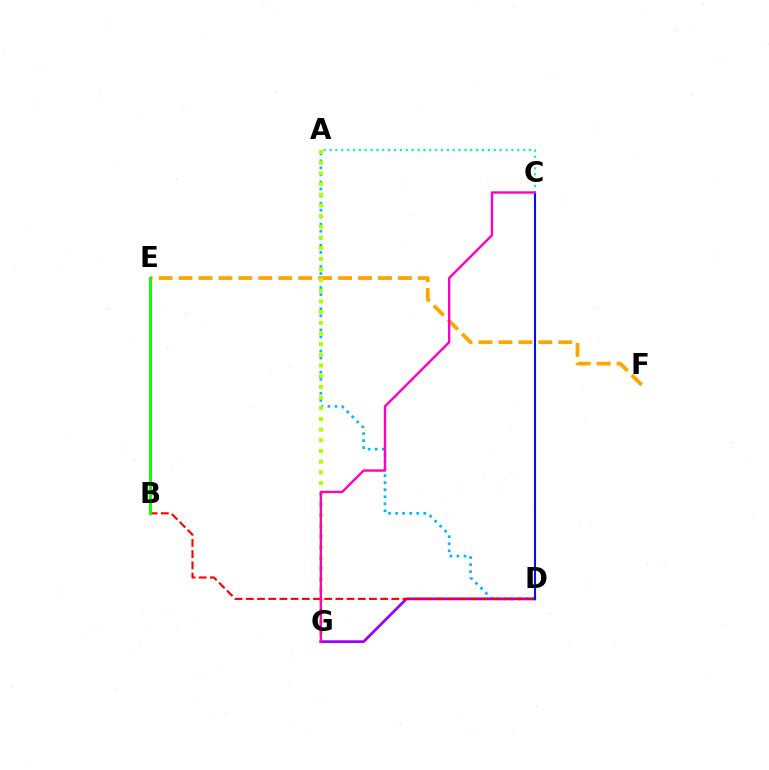{('A', 'D'): [{'color': '#00b5ff', 'line_style': 'dotted', 'thickness': 1.91}], ('E', 'F'): [{'color': '#ffa500', 'line_style': 'dashed', 'thickness': 2.71}], ('A', 'G'): [{'color': '#b3ff00', 'line_style': 'dotted', 'thickness': 2.9}], ('D', 'G'): [{'color': '#9b00ff', 'line_style': 'solid', 'thickness': 1.98}], ('C', 'D'): [{'color': '#0010ff', 'line_style': 'solid', 'thickness': 1.51}], ('A', 'C'): [{'color': '#00ff9d', 'line_style': 'dotted', 'thickness': 1.59}], ('B', 'D'): [{'color': '#ff0000', 'line_style': 'dashed', 'thickness': 1.52}], ('C', 'G'): [{'color': '#ff00bd', 'line_style': 'solid', 'thickness': 1.71}], ('B', 'E'): [{'color': '#08ff00', 'line_style': 'solid', 'thickness': 2.12}]}